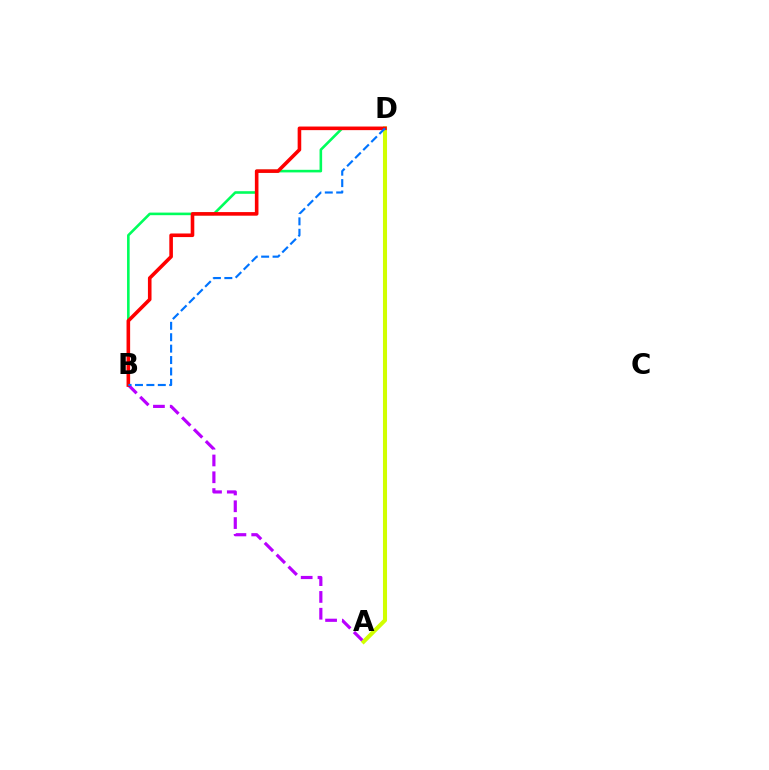{('B', 'D'): [{'color': '#00ff5c', 'line_style': 'solid', 'thickness': 1.87}, {'color': '#ff0000', 'line_style': 'solid', 'thickness': 2.59}, {'color': '#0074ff', 'line_style': 'dashed', 'thickness': 1.55}], ('A', 'D'): [{'color': '#d1ff00', 'line_style': 'solid', 'thickness': 2.92}], ('A', 'B'): [{'color': '#b900ff', 'line_style': 'dashed', 'thickness': 2.28}]}